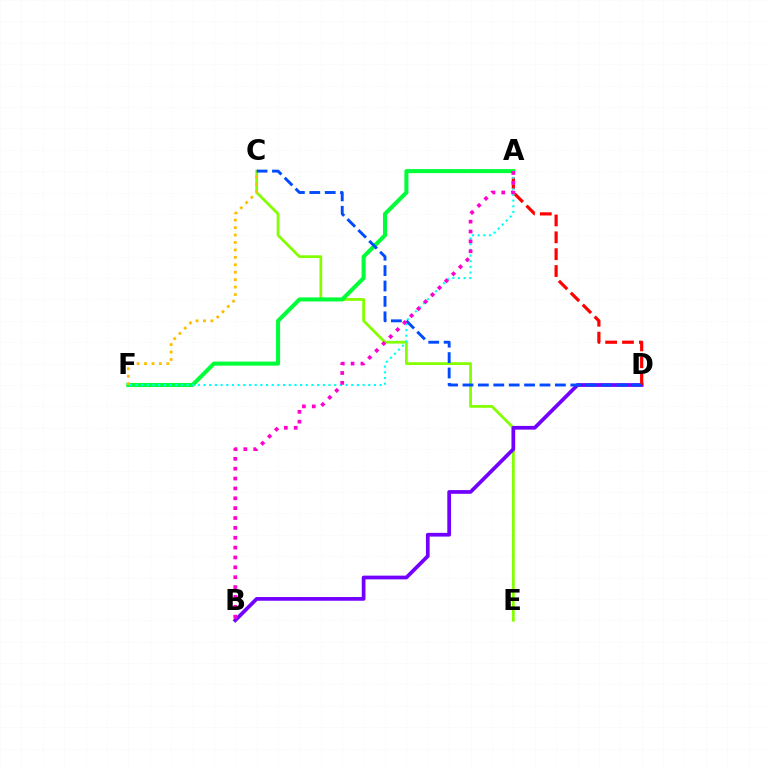{('C', 'E'): [{'color': '#84ff00', 'line_style': 'solid', 'thickness': 1.99}], ('A', 'F'): [{'color': '#00ff39', 'line_style': 'solid', 'thickness': 2.91}, {'color': '#00fff6', 'line_style': 'dotted', 'thickness': 1.54}], ('B', 'D'): [{'color': '#7200ff', 'line_style': 'solid', 'thickness': 2.68}], ('A', 'D'): [{'color': '#ff0000', 'line_style': 'dashed', 'thickness': 2.29}], ('C', 'D'): [{'color': '#004bff', 'line_style': 'dashed', 'thickness': 2.09}], ('A', 'B'): [{'color': '#ff00cf', 'line_style': 'dotted', 'thickness': 2.68}], ('C', 'F'): [{'color': '#ffbd00', 'line_style': 'dotted', 'thickness': 2.02}]}